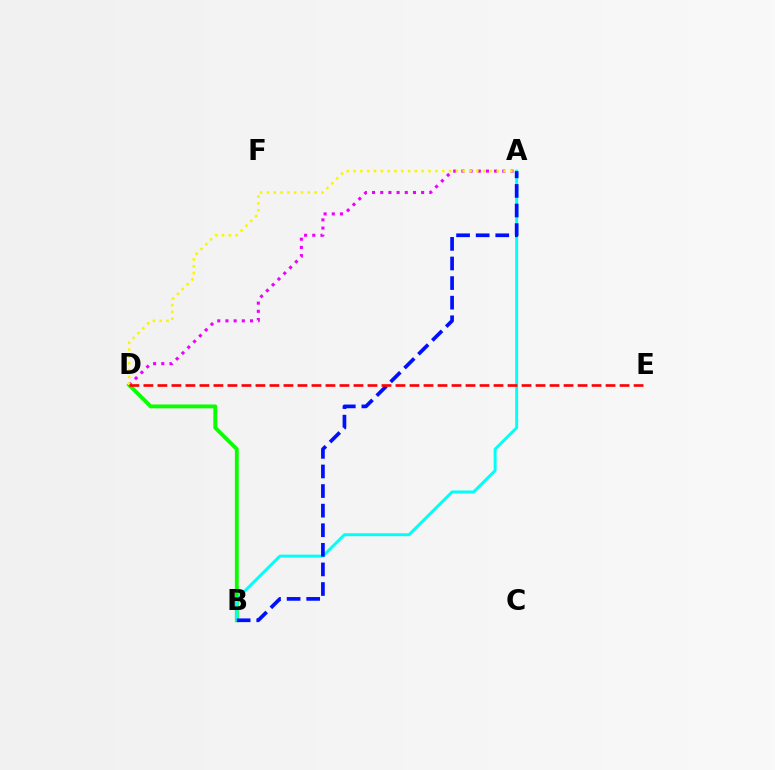{('B', 'D'): [{'color': '#08ff00', 'line_style': 'solid', 'thickness': 2.78}], ('A', 'B'): [{'color': '#00fff6', 'line_style': 'solid', 'thickness': 2.12}, {'color': '#0010ff', 'line_style': 'dashed', 'thickness': 2.66}], ('A', 'D'): [{'color': '#ee00ff', 'line_style': 'dotted', 'thickness': 2.22}, {'color': '#fcf500', 'line_style': 'dotted', 'thickness': 1.85}], ('D', 'E'): [{'color': '#ff0000', 'line_style': 'dashed', 'thickness': 1.9}]}